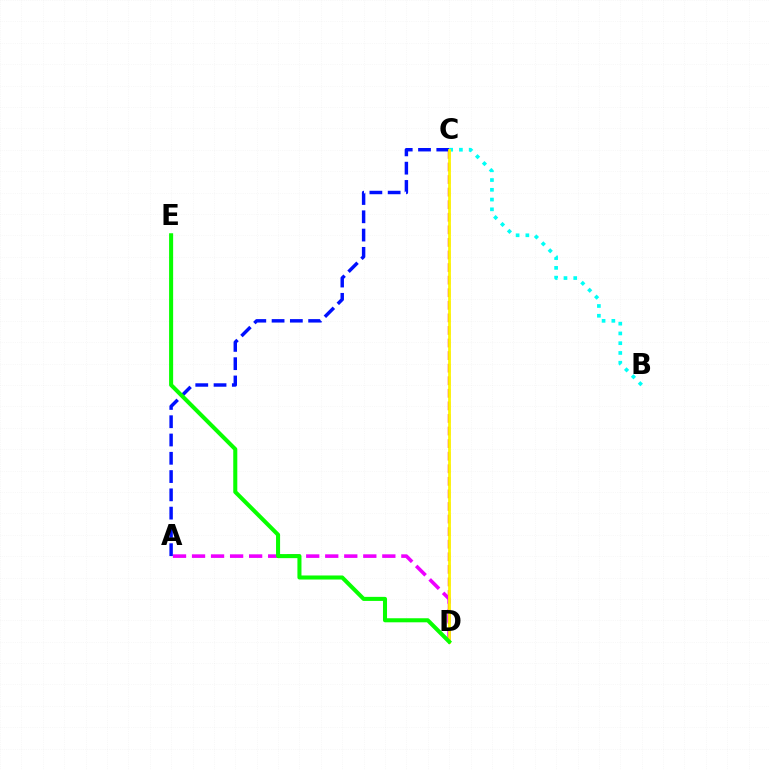{('C', 'D'): [{'color': '#ff0000', 'line_style': 'dashed', 'thickness': 1.71}, {'color': '#fcf500', 'line_style': 'solid', 'thickness': 2.0}], ('B', 'C'): [{'color': '#00fff6', 'line_style': 'dotted', 'thickness': 2.65}], ('A', 'D'): [{'color': '#ee00ff', 'line_style': 'dashed', 'thickness': 2.59}], ('A', 'C'): [{'color': '#0010ff', 'line_style': 'dashed', 'thickness': 2.48}], ('D', 'E'): [{'color': '#08ff00', 'line_style': 'solid', 'thickness': 2.92}]}